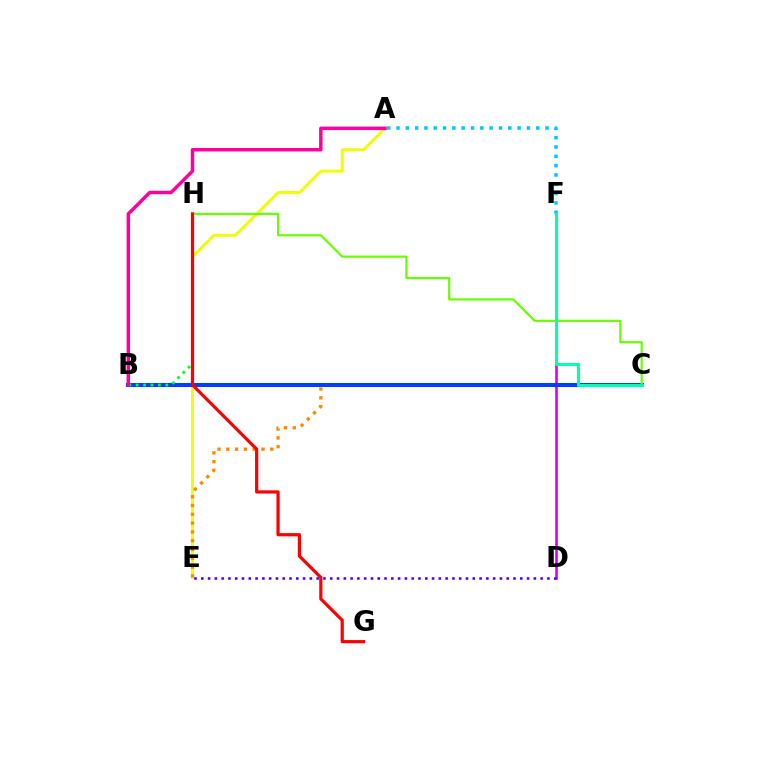{('D', 'F'): [{'color': '#d600ff', 'line_style': 'solid', 'thickness': 1.89}], ('A', 'E'): [{'color': '#eeff00', 'line_style': 'solid', 'thickness': 2.11}], ('C', 'E'): [{'color': '#ff8800', 'line_style': 'dotted', 'thickness': 2.39}], ('B', 'C'): [{'color': '#003fff', 'line_style': 'solid', 'thickness': 2.92}], ('B', 'H'): [{'color': '#00ff27', 'line_style': 'dotted', 'thickness': 2.01}], ('C', 'H'): [{'color': '#66ff00', 'line_style': 'solid', 'thickness': 1.56}], ('D', 'E'): [{'color': '#4f00ff', 'line_style': 'dotted', 'thickness': 1.84}], ('A', 'B'): [{'color': '#ff00a0', 'line_style': 'solid', 'thickness': 2.5}], ('G', 'H'): [{'color': '#ff0000', 'line_style': 'solid', 'thickness': 2.31}], ('A', 'F'): [{'color': '#00c7ff', 'line_style': 'dotted', 'thickness': 2.53}], ('C', 'F'): [{'color': '#00ffaf', 'line_style': 'solid', 'thickness': 2.23}]}